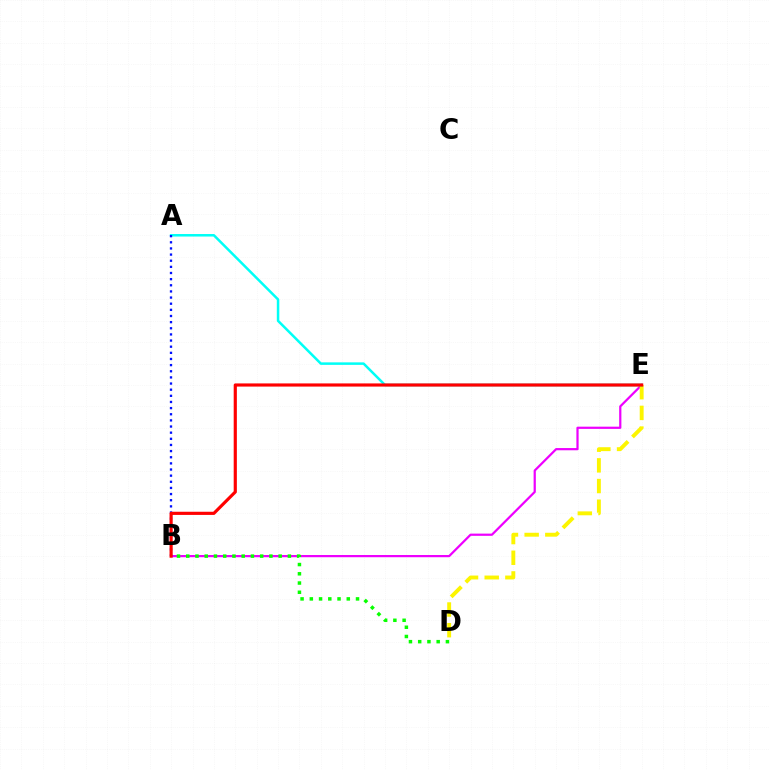{('B', 'E'): [{'color': '#ee00ff', 'line_style': 'solid', 'thickness': 1.6}, {'color': '#ff0000', 'line_style': 'solid', 'thickness': 2.28}], ('D', 'E'): [{'color': '#fcf500', 'line_style': 'dashed', 'thickness': 2.81}], ('A', 'E'): [{'color': '#00fff6', 'line_style': 'solid', 'thickness': 1.81}], ('A', 'B'): [{'color': '#0010ff', 'line_style': 'dotted', 'thickness': 1.67}], ('B', 'D'): [{'color': '#08ff00', 'line_style': 'dotted', 'thickness': 2.51}]}